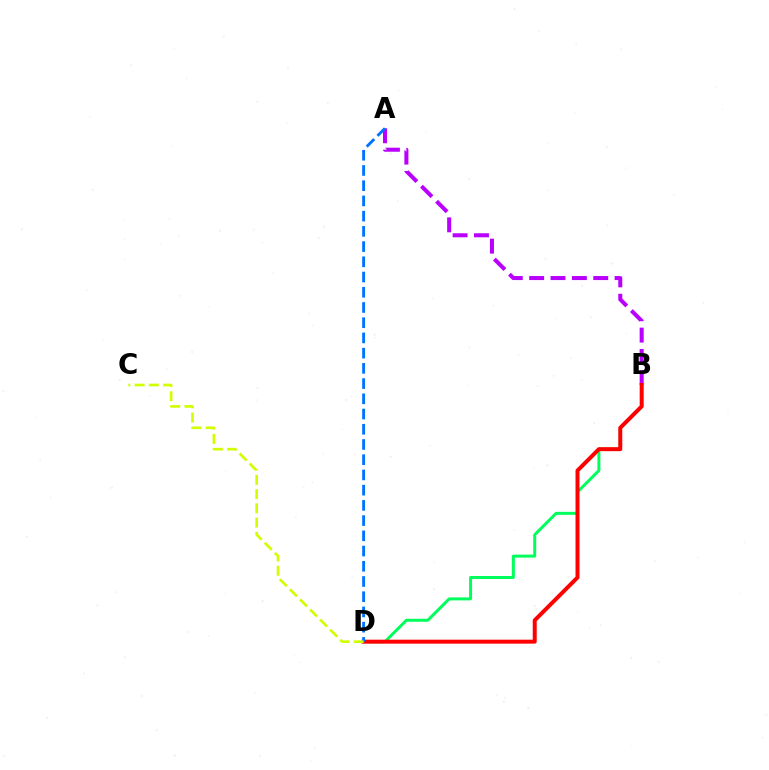{('A', 'B'): [{'color': '#b900ff', 'line_style': 'dashed', 'thickness': 2.9}], ('B', 'D'): [{'color': '#00ff5c', 'line_style': 'solid', 'thickness': 2.15}, {'color': '#ff0000', 'line_style': 'solid', 'thickness': 2.86}], ('A', 'D'): [{'color': '#0074ff', 'line_style': 'dashed', 'thickness': 2.07}], ('C', 'D'): [{'color': '#d1ff00', 'line_style': 'dashed', 'thickness': 1.93}]}